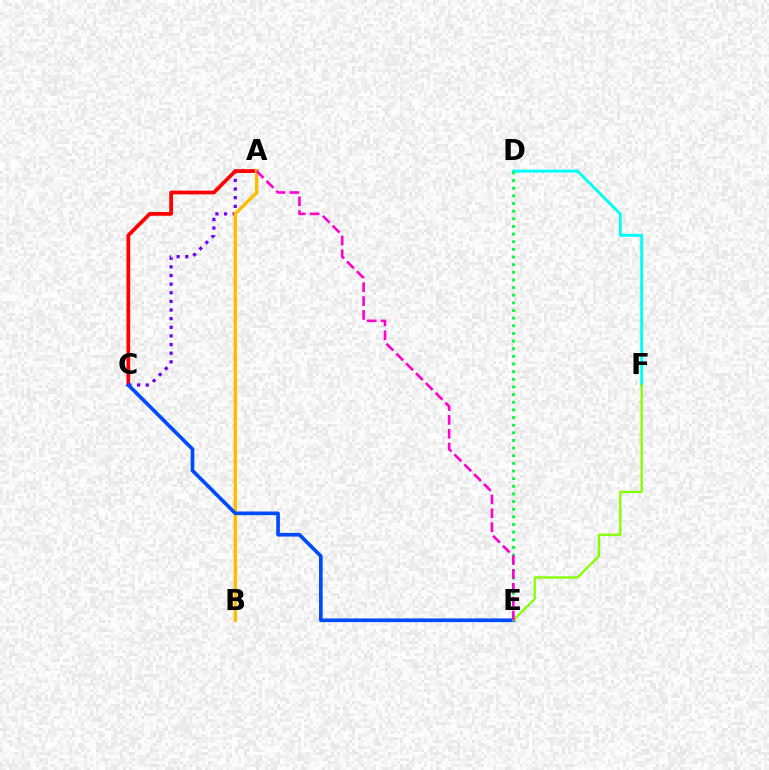{('A', 'C'): [{'color': '#7200ff', 'line_style': 'dotted', 'thickness': 2.35}, {'color': '#ff0000', 'line_style': 'solid', 'thickness': 2.7}], ('D', 'F'): [{'color': '#00fff6', 'line_style': 'solid', 'thickness': 2.09}], ('A', 'B'): [{'color': '#ffbd00', 'line_style': 'solid', 'thickness': 2.46}], ('D', 'E'): [{'color': '#00ff39', 'line_style': 'dotted', 'thickness': 2.08}], ('C', 'E'): [{'color': '#004bff', 'line_style': 'solid', 'thickness': 2.64}], ('E', 'F'): [{'color': '#84ff00', 'line_style': 'solid', 'thickness': 1.65}], ('A', 'E'): [{'color': '#ff00cf', 'line_style': 'dashed', 'thickness': 1.89}]}